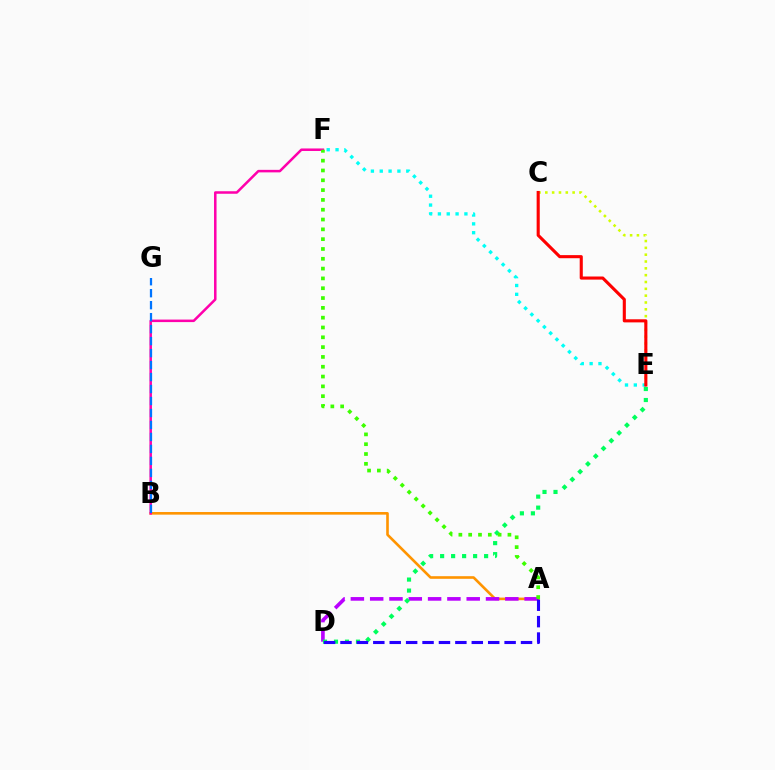{('A', 'B'): [{'color': '#ff9400', 'line_style': 'solid', 'thickness': 1.88}], ('B', 'F'): [{'color': '#ff00ac', 'line_style': 'solid', 'thickness': 1.81}], ('A', 'D'): [{'color': '#b900ff', 'line_style': 'dashed', 'thickness': 2.62}, {'color': '#2500ff', 'line_style': 'dashed', 'thickness': 2.23}], ('D', 'E'): [{'color': '#00ff5c', 'line_style': 'dotted', 'thickness': 2.99}], ('B', 'G'): [{'color': '#0074ff', 'line_style': 'dashed', 'thickness': 1.63}], ('A', 'F'): [{'color': '#3dff00', 'line_style': 'dotted', 'thickness': 2.67}], ('E', 'F'): [{'color': '#00fff6', 'line_style': 'dotted', 'thickness': 2.4}], ('C', 'E'): [{'color': '#d1ff00', 'line_style': 'dotted', 'thickness': 1.86}, {'color': '#ff0000', 'line_style': 'solid', 'thickness': 2.23}]}